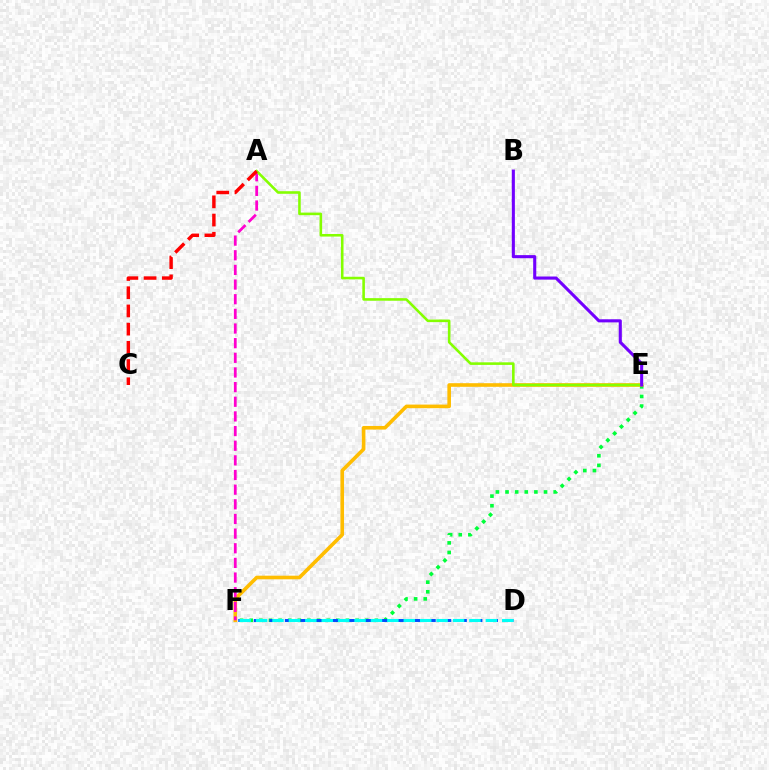{('E', 'F'): [{'color': '#00ff39', 'line_style': 'dotted', 'thickness': 2.62}, {'color': '#ffbd00', 'line_style': 'solid', 'thickness': 2.6}], ('A', 'F'): [{'color': '#ff00cf', 'line_style': 'dashed', 'thickness': 1.99}], ('D', 'F'): [{'color': '#004bff', 'line_style': 'dashed', 'thickness': 2.11}, {'color': '#00fff6', 'line_style': 'dashed', 'thickness': 2.23}], ('A', 'E'): [{'color': '#84ff00', 'line_style': 'solid', 'thickness': 1.86}], ('A', 'C'): [{'color': '#ff0000', 'line_style': 'dashed', 'thickness': 2.47}], ('B', 'E'): [{'color': '#7200ff', 'line_style': 'solid', 'thickness': 2.23}]}